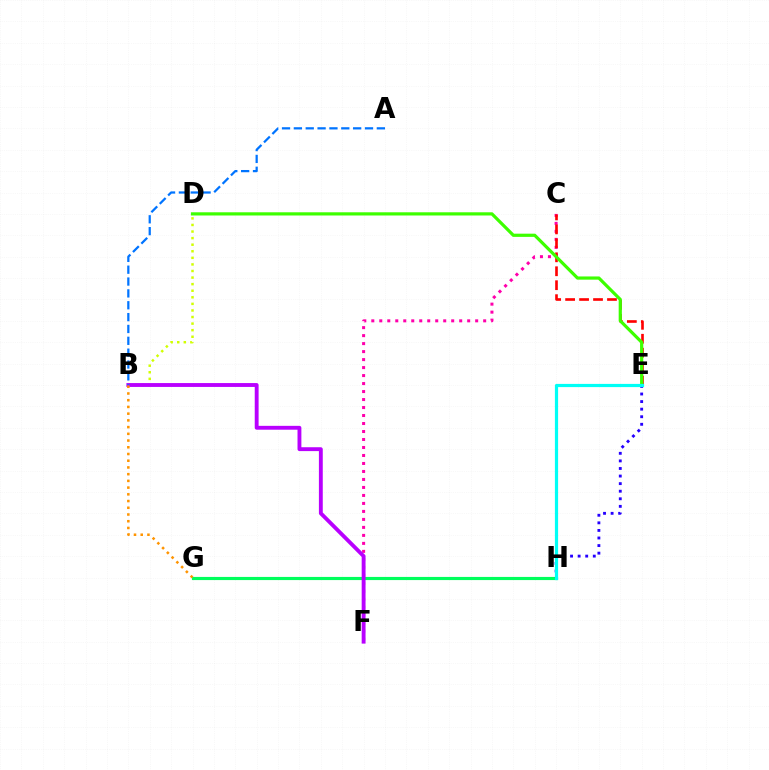{('C', 'F'): [{'color': '#ff00ac', 'line_style': 'dotted', 'thickness': 2.17}], ('C', 'E'): [{'color': '#ff0000', 'line_style': 'dashed', 'thickness': 1.9}], ('B', 'D'): [{'color': '#d1ff00', 'line_style': 'dotted', 'thickness': 1.79}], ('D', 'E'): [{'color': '#3dff00', 'line_style': 'solid', 'thickness': 2.31}], ('G', 'H'): [{'color': '#00ff5c', 'line_style': 'solid', 'thickness': 2.27}], ('E', 'H'): [{'color': '#2500ff', 'line_style': 'dotted', 'thickness': 2.06}, {'color': '#00fff6', 'line_style': 'solid', 'thickness': 2.31}], ('B', 'F'): [{'color': '#b900ff', 'line_style': 'solid', 'thickness': 2.78}], ('A', 'B'): [{'color': '#0074ff', 'line_style': 'dashed', 'thickness': 1.61}], ('B', 'G'): [{'color': '#ff9400', 'line_style': 'dotted', 'thickness': 1.83}]}